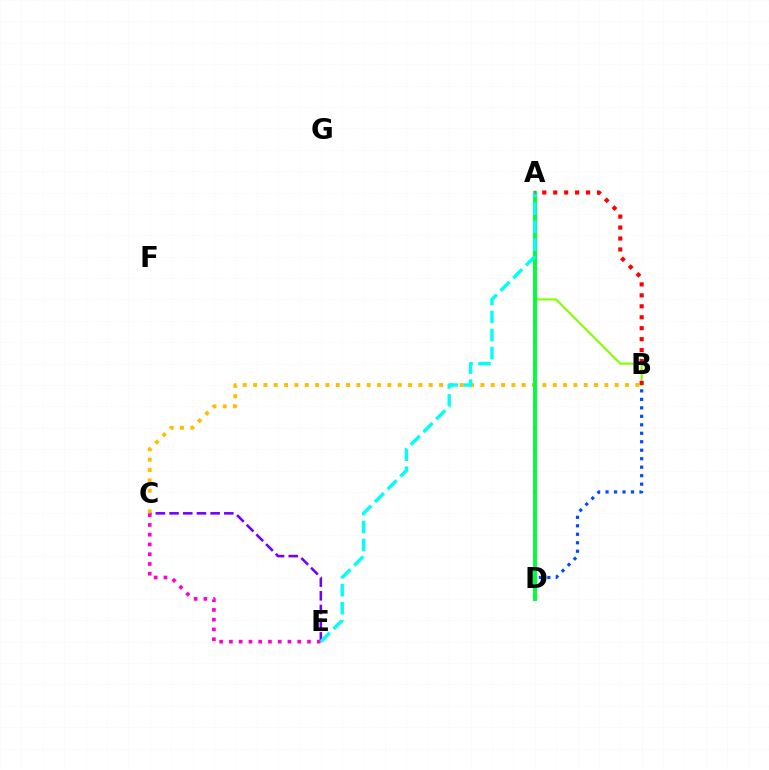{('C', 'E'): [{'color': '#7200ff', 'line_style': 'dashed', 'thickness': 1.86}, {'color': '#ff00cf', 'line_style': 'dotted', 'thickness': 2.65}], ('B', 'C'): [{'color': '#ffbd00', 'line_style': 'dotted', 'thickness': 2.81}], ('A', 'B'): [{'color': '#84ff00', 'line_style': 'solid', 'thickness': 1.52}, {'color': '#ff0000', 'line_style': 'dotted', 'thickness': 2.97}], ('B', 'D'): [{'color': '#004bff', 'line_style': 'dotted', 'thickness': 2.3}], ('A', 'D'): [{'color': '#00ff39', 'line_style': 'solid', 'thickness': 2.83}], ('A', 'E'): [{'color': '#00fff6', 'line_style': 'dashed', 'thickness': 2.45}]}